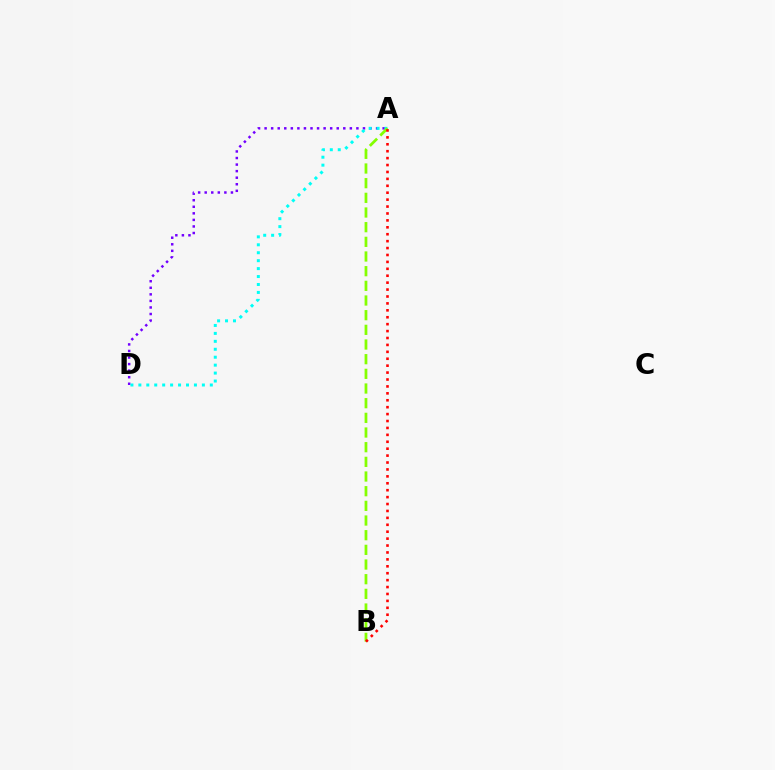{('A', 'D'): [{'color': '#7200ff', 'line_style': 'dotted', 'thickness': 1.78}, {'color': '#00fff6', 'line_style': 'dotted', 'thickness': 2.16}], ('A', 'B'): [{'color': '#84ff00', 'line_style': 'dashed', 'thickness': 1.99}, {'color': '#ff0000', 'line_style': 'dotted', 'thickness': 1.88}]}